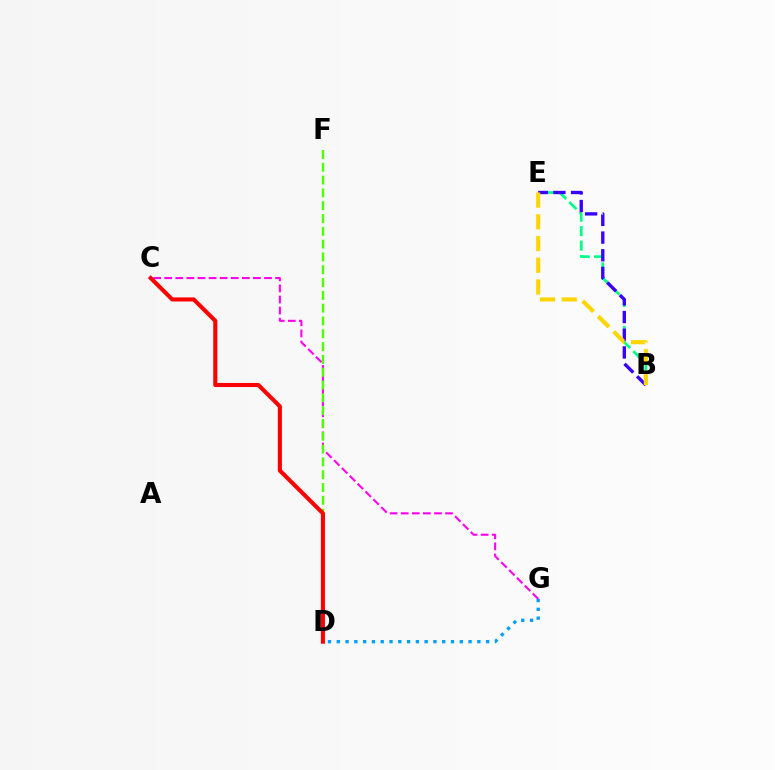{('B', 'E'): [{'color': '#00ff86', 'line_style': 'dashed', 'thickness': 1.97}, {'color': '#3700ff', 'line_style': 'dashed', 'thickness': 2.4}, {'color': '#ffd500', 'line_style': 'dashed', 'thickness': 2.95}], ('D', 'G'): [{'color': '#009eff', 'line_style': 'dotted', 'thickness': 2.39}], ('C', 'G'): [{'color': '#ff00ed', 'line_style': 'dashed', 'thickness': 1.51}], ('D', 'F'): [{'color': '#4fff00', 'line_style': 'dashed', 'thickness': 1.74}], ('C', 'D'): [{'color': '#ff0000', 'line_style': 'solid', 'thickness': 2.94}]}